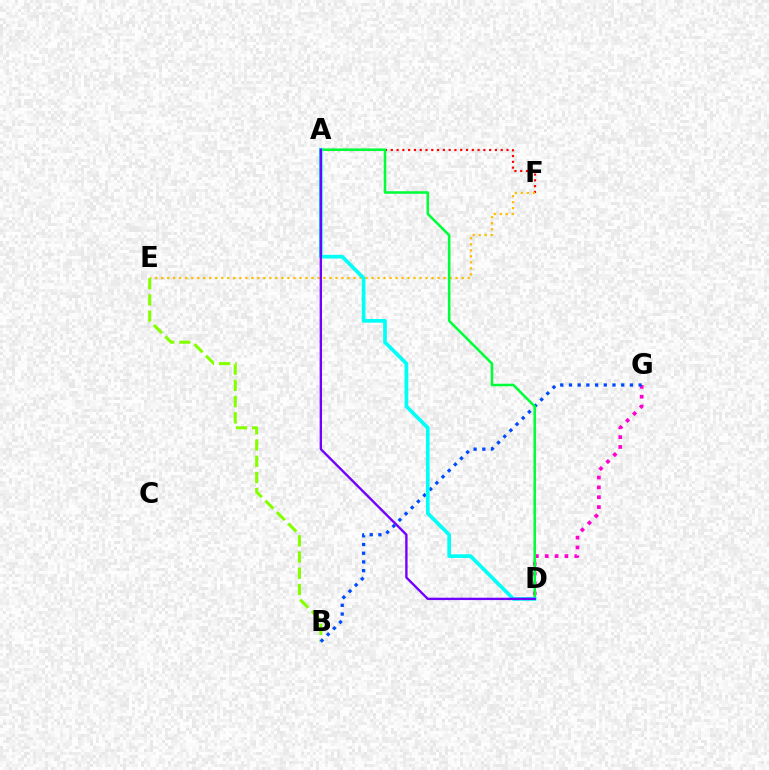{('D', 'G'): [{'color': '#ff00cf', 'line_style': 'dotted', 'thickness': 2.68}], ('A', 'F'): [{'color': '#ff0000', 'line_style': 'dotted', 'thickness': 1.57}], ('E', 'F'): [{'color': '#ffbd00', 'line_style': 'dotted', 'thickness': 1.63}], ('B', 'E'): [{'color': '#84ff00', 'line_style': 'dashed', 'thickness': 2.2}], ('B', 'G'): [{'color': '#004bff', 'line_style': 'dotted', 'thickness': 2.37}], ('A', 'D'): [{'color': '#00ff39', 'line_style': 'solid', 'thickness': 1.84}, {'color': '#00fff6', 'line_style': 'solid', 'thickness': 2.65}, {'color': '#7200ff', 'line_style': 'solid', 'thickness': 1.7}]}